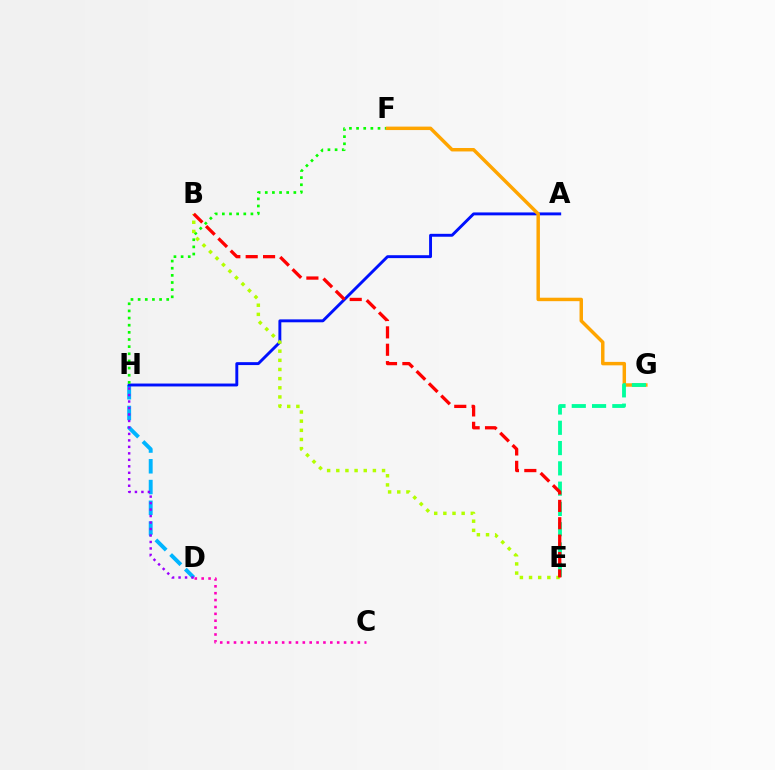{('D', 'H'): [{'color': '#00b5ff', 'line_style': 'dashed', 'thickness': 2.82}, {'color': '#9b00ff', 'line_style': 'dotted', 'thickness': 1.76}], ('A', 'H'): [{'color': '#0010ff', 'line_style': 'solid', 'thickness': 2.09}], ('F', 'H'): [{'color': '#08ff00', 'line_style': 'dotted', 'thickness': 1.94}], ('B', 'E'): [{'color': '#b3ff00', 'line_style': 'dotted', 'thickness': 2.49}, {'color': '#ff0000', 'line_style': 'dashed', 'thickness': 2.36}], ('C', 'D'): [{'color': '#ff00bd', 'line_style': 'dotted', 'thickness': 1.87}], ('F', 'G'): [{'color': '#ffa500', 'line_style': 'solid', 'thickness': 2.49}], ('E', 'G'): [{'color': '#00ff9d', 'line_style': 'dashed', 'thickness': 2.76}]}